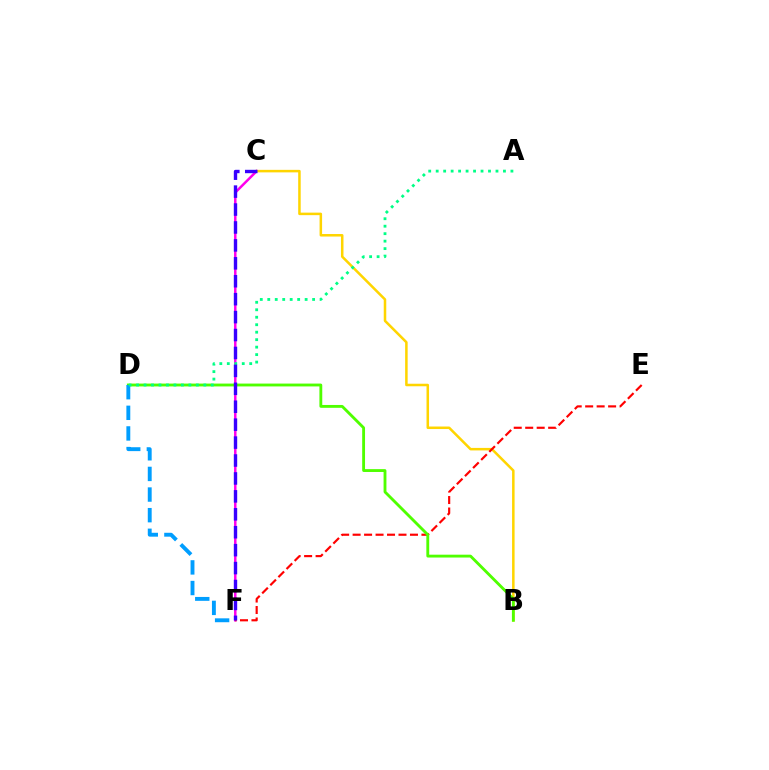{('C', 'F'): [{'color': '#ff00ed', 'line_style': 'solid', 'thickness': 1.79}, {'color': '#3700ff', 'line_style': 'dashed', 'thickness': 2.44}], ('B', 'C'): [{'color': '#ffd500', 'line_style': 'solid', 'thickness': 1.81}], ('E', 'F'): [{'color': '#ff0000', 'line_style': 'dashed', 'thickness': 1.56}], ('B', 'D'): [{'color': '#4fff00', 'line_style': 'solid', 'thickness': 2.05}], ('D', 'F'): [{'color': '#009eff', 'line_style': 'dashed', 'thickness': 2.8}], ('A', 'D'): [{'color': '#00ff86', 'line_style': 'dotted', 'thickness': 2.03}]}